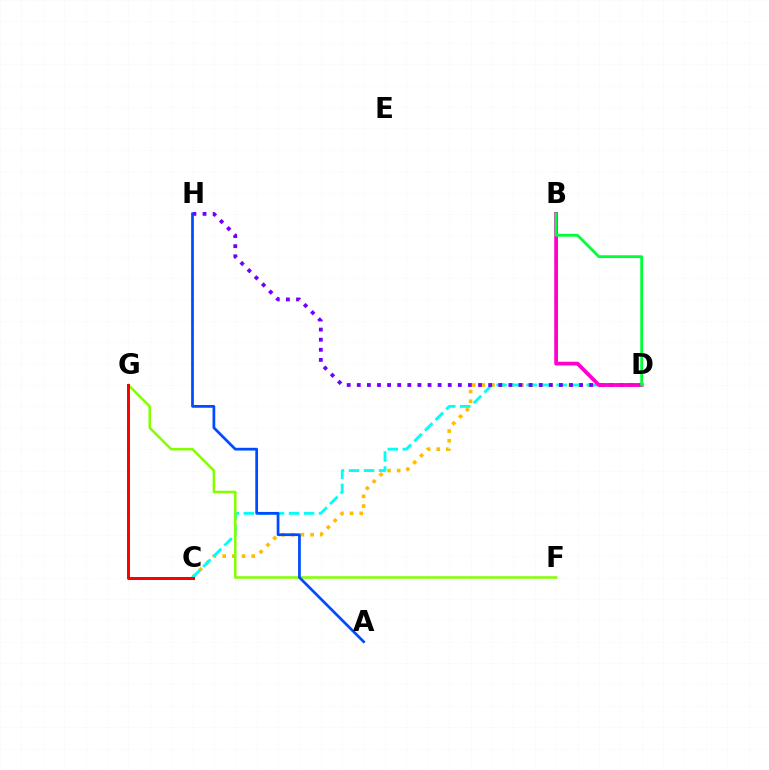{('C', 'D'): [{'color': '#ffbd00', 'line_style': 'dotted', 'thickness': 2.63}, {'color': '#00fff6', 'line_style': 'dashed', 'thickness': 2.04}], ('F', 'G'): [{'color': '#84ff00', 'line_style': 'solid', 'thickness': 1.82}], ('D', 'H'): [{'color': '#7200ff', 'line_style': 'dotted', 'thickness': 2.75}], ('C', 'G'): [{'color': '#ff0000', 'line_style': 'solid', 'thickness': 2.16}], ('A', 'H'): [{'color': '#004bff', 'line_style': 'solid', 'thickness': 1.97}], ('B', 'D'): [{'color': '#ff00cf', 'line_style': 'solid', 'thickness': 2.73}, {'color': '#00ff39', 'line_style': 'solid', 'thickness': 2.02}]}